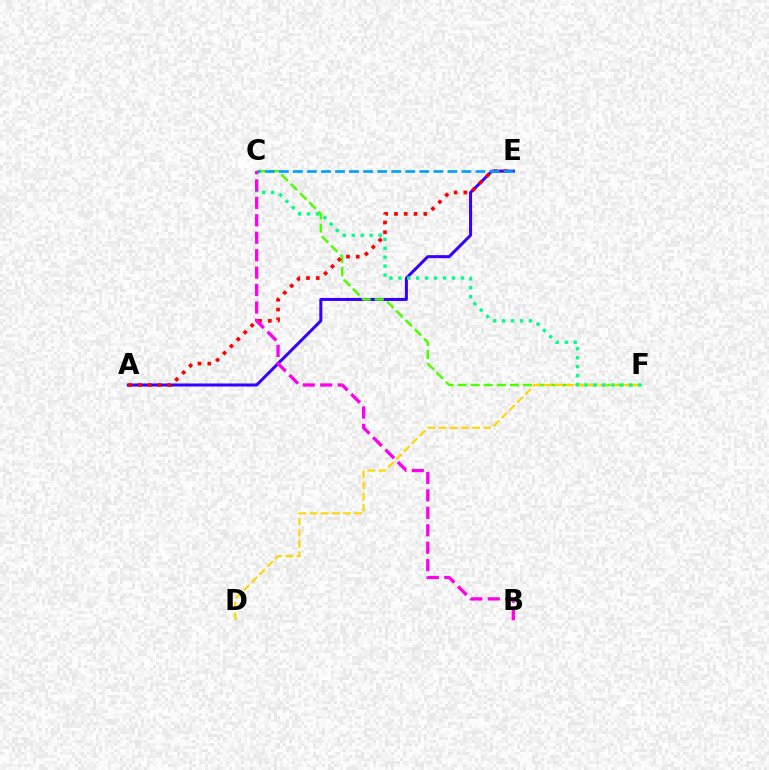{('A', 'E'): [{'color': '#3700ff', 'line_style': 'solid', 'thickness': 2.18}, {'color': '#ff0000', 'line_style': 'dotted', 'thickness': 2.66}], ('C', 'F'): [{'color': '#4fff00', 'line_style': 'dashed', 'thickness': 1.78}, {'color': '#00ff86', 'line_style': 'dotted', 'thickness': 2.43}], ('C', 'E'): [{'color': '#009eff', 'line_style': 'dashed', 'thickness': 1.91}], ('D', 'F'): [{'color': '#ffd500', 'line_style': 'dashed', 'thickness': 1.52}], ('B', 'C'): [{'color': '#ff00ed', 'line_style': 'dashed', 'thickness': 2.37}]}